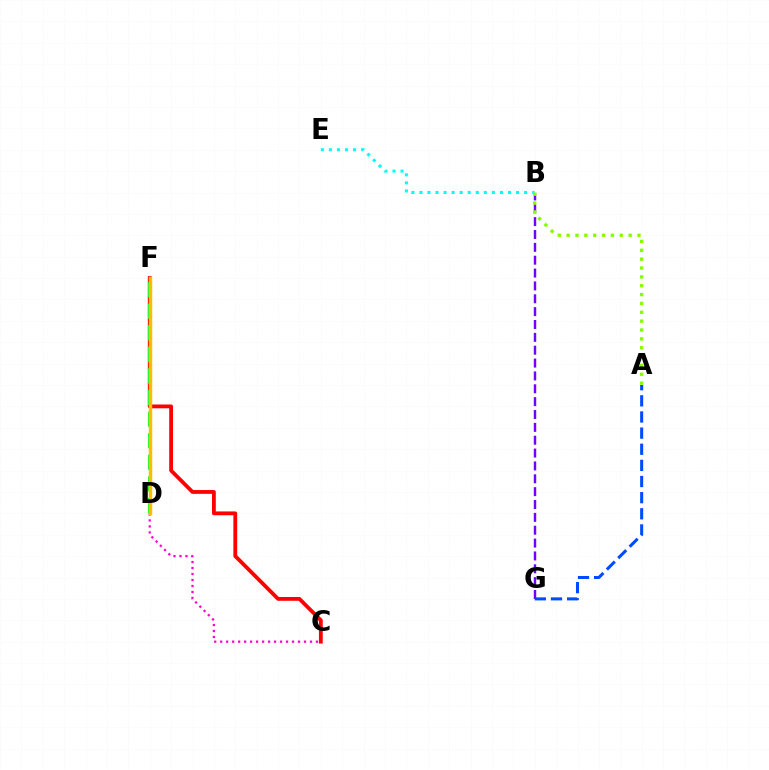{('B', 'E'): [{'color': '#00fff6', 'line_style': 'dotted', 'thickness': 2.19}], ('C', 'F'): [{'color': '#ff0000', 'line_style': 'solid', 'thickness': 2.74}], ('B', 'G'): [{'color': '#7200ff', 'line_style': 'dashed', 'thickness': 1.75}], ('C', 'D'): [{'color': '#ff00cf', 'line_style': 'dotted', 'thickness': 1.63}], ('A', 'G'): [{'color': '#004bff', 'line_style': 'dashed', 'thickness': 2.19}], ('A', 'B'): [{'color': '#84ff00', 'line_style': 'dotted', 'thickness': 2.41}], ('D', 'F'): [{'color': '#00ff39', 'line_style': 'dashed', 'thickness': 2.93}, {'color': '#ffbd00', 'line_style': 'solid', 'thickness': 2.49}]}